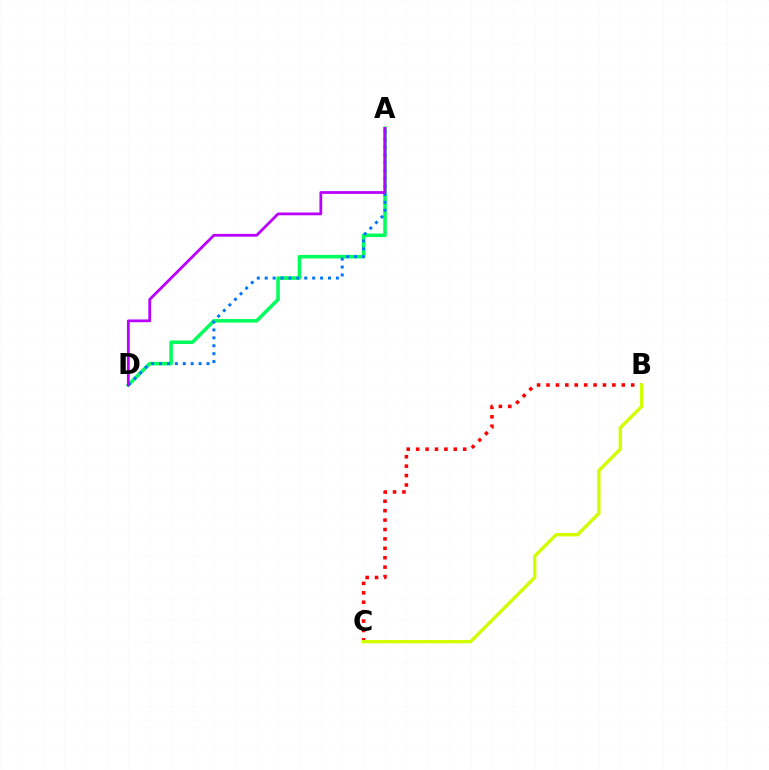{('A', 'D'): [{'color': '#00ff5c', 'line_style': 'solid', 'thickness': 2.55}, {'color': '#0074ff', 'line_style': 'dotted', 'thickness': 2.15}, {'color': '#b900ff', 'line_style': 'solid', 'thickness': 2.0}], ('B', 'C'): [{'color': '#ff0000', 'line_style': 'dotted', 'thickness': 2.56}, {'color': '#d1ff00', 'line_style': 'solid', 'thickness': 2.41}]}